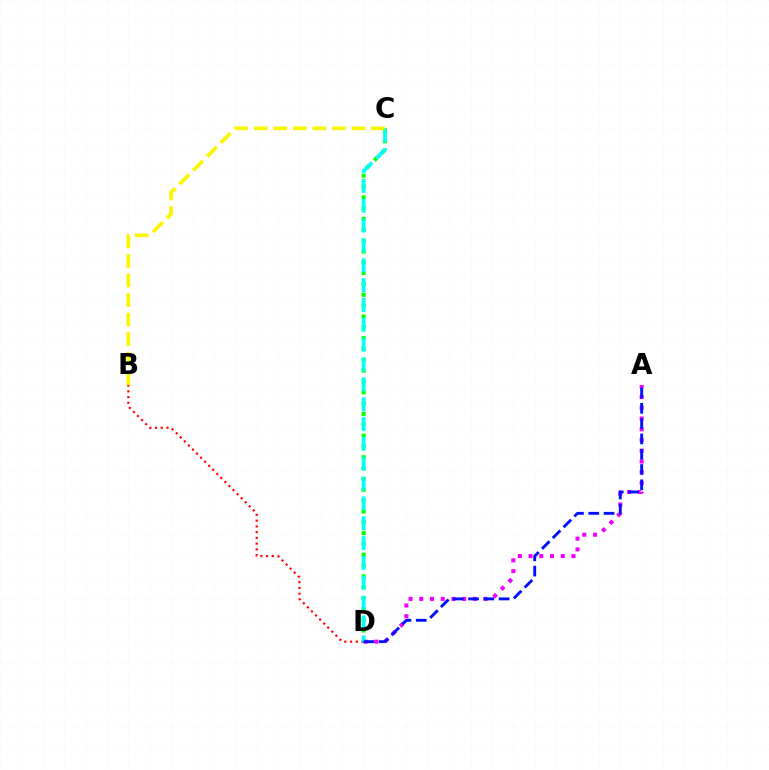{('B', 'D'): [{'color': '#ff0000', 'line_style': 'dotted', 'thickness': 1.56}], ('C', 'D'): [{'color': '#08ff00', 'line_style': 'dotted', 'thickness': 2.94}, {'color': '#00fff6', 'line_style': 'dashed', 'thickness': 2.7}], ('A', 'D'): [{'color': '#ee00ff', 'line_style': 'dotted', 'thickness': 2.92}, {'color': '#0010ff', 'line_style': 'dashed', 'thickness': 2.08}], ('B', 'C'): [{'color': '#fcf500', 'line_style': 'dashed', 'thickness': 2.65}]}